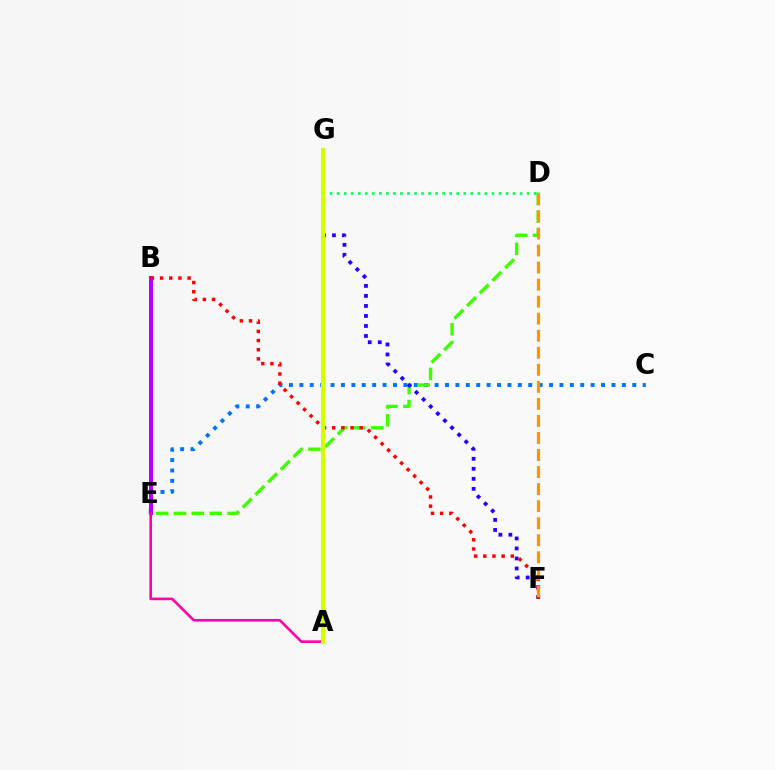{('C', 'E'): [{'color': '#0074ff', 'line_style': 'dotted', 'thickness': 2.83}], ('B', 'E'): [{'color': '#b900ff', 'line_style': 'solid', 'thickness': 2.9}], ('D', 'E'): [{'color': '#3dff00', 'line_style': 'dashed', 'thickness': 2.43}], ('A', 'E'): [{'color': '#ff00ac', 'line_style': 'solid', 'thickness': 1.89}], ('F', 'G'): [{'color': '#2500ff', 'line_style': 'dotted', 'thickness': 2.72}], ('A', 'G'): [{'color': '#00fff6', 'line_style': 'dashed', 'thickness': 1.84}, {'color': '#d1ff00', 'line_style': 'solid', 'thickness': 2.98}], ('D', 'G'): [{'color': '#00ff5c', 'line_style': 'dotted', 'thickness': 1.91}], ('B', 'F'): [{'color': '#ff0000', 'line_style': 'dotted', 'thickness': 2.49}], ('D', 'F'): [{'color': '#ff9400', 'line_style': 'dashed', 'thickness': 2.31}]}